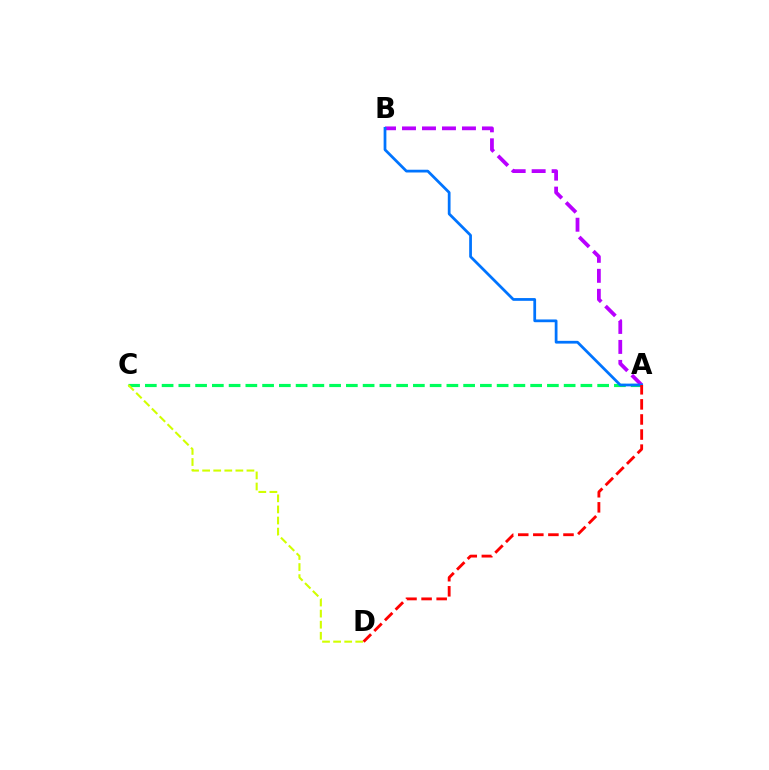{('A', 'C'): [{'color': '#00ff5c', 'line_style': 'dashed', 'thickness': 2.28}], ('A', 'B'): [{'color': '#b900ff', 'line_style': 'dashed', 'thickness': 2.72}, {'color': '#0074ff', 'line_style': 'solid', 'thickness': 1.98}], ('C', 'D'): [{'color': '#d1ff00', 'line_style': 'dashed', 'thickness': 1.51}], ('A', 'D'): [{'color': '#ff0000', 'line_style': 'dashed', 'thickness': 2.05}]}